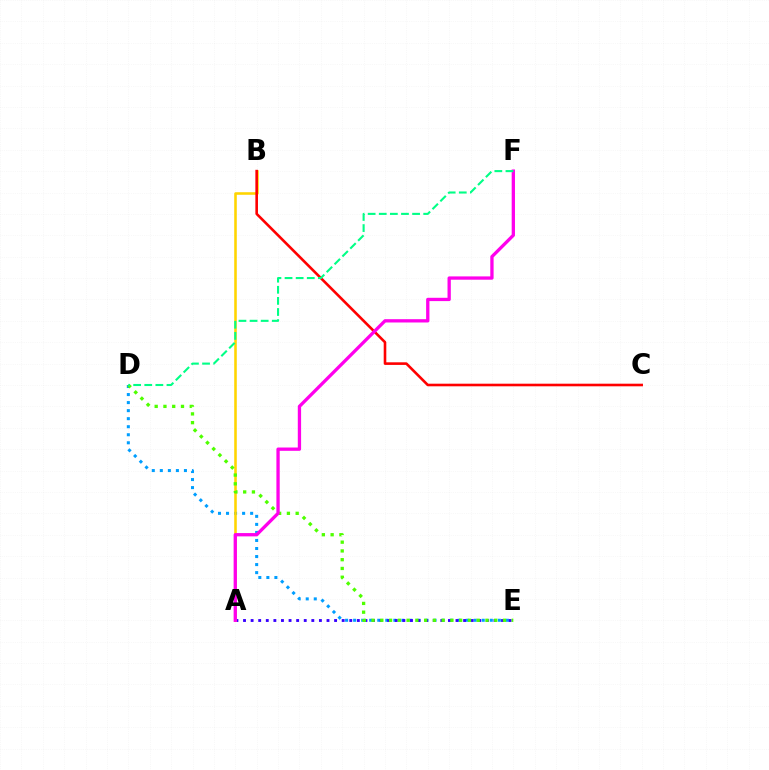{('D', 'E'): [{'color': '#009eff', 'line_style': 'dotted', 'thickness': 2.18}, {'color': '#4fff00', 'line_style': 'dotted', 'thickness': 2.38}], ('A', 'E'): [{'color': '#3700ff', 'line_style': 'dotted', 'thickness': 2.06}], ('A', 'B'): [{'color': '#ffd500', 'line_style': 'solid', 'thickness': 1.85}], ('B', 'C'): [{'color': '#ff0000', 'line_style': 'solid', 'thickness': 1.88}], ('A', 'F'): [{'color': '#ff00ed', 'line_style': 'solid', 'thickness': 2.38}], ('D', 'F'): [{'color': '#00ff86', 'line_style': 'dashed', 'thickness': 1.51}]}